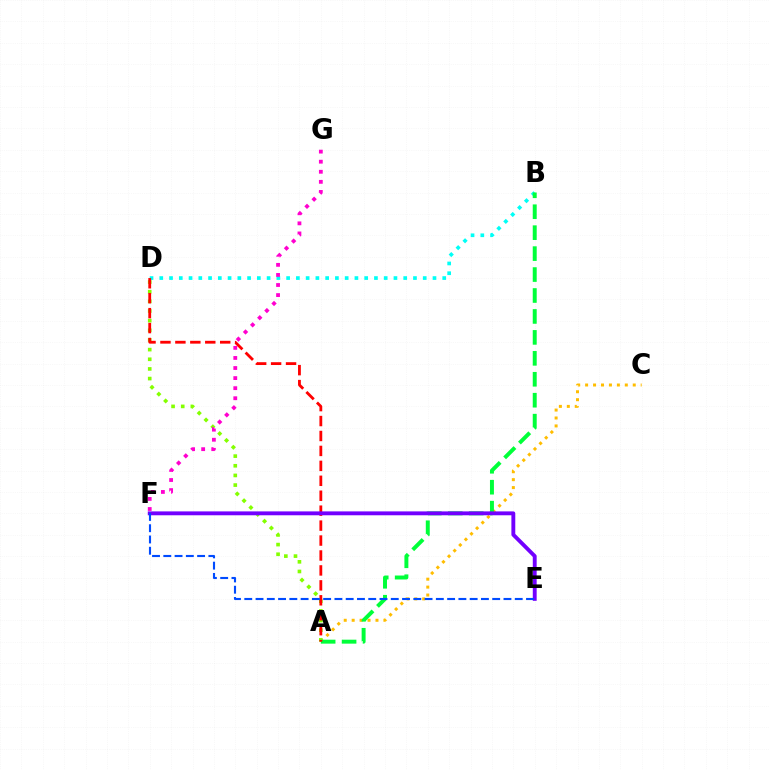{('A', 'C'): [{'color': '#ffbd00', 'line_style': 'dotted', 'thickness': 2.16}], ('A', 'D'): [{'color': '#84ff00', 'line_style': 'dotted', 'thickness': 2.62}, {'color': '#ff0000', 'line_style': 'dashed', 'thickness': 2.03}], ('B', 'D'): [{'color': '#00fff6', 'line_style': 'dotted', 'thickness': 2.65}], ('A', 'B'): [{'color': '#00ff39', 'line_style': 'dashed', 'thickness': 2.85}], ('F', 'G'): [{'color': '#ff00cf', 'line_style': 'dotted', 'thickness': 2.74}], ('E', 'F'): [{'color': '#7200ff', 'line_style': 'solid', 'thickness': 2.79}, {'color': '#004bff', 'line_style': 'dashed', 'thickness': 1.53}]}